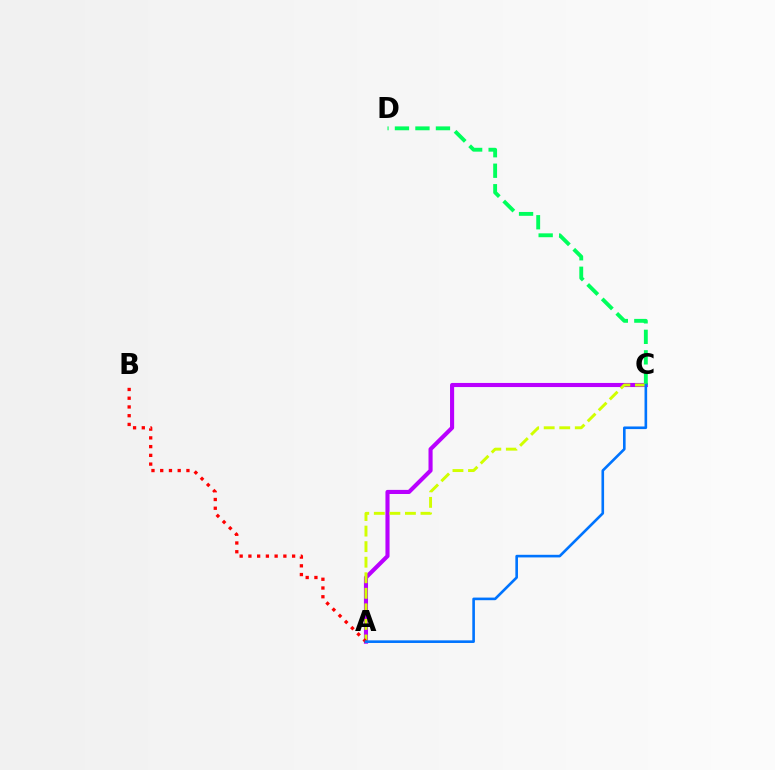{('A', 'C'): [{'color': '#b900ff', 'line_style': 'solid', 'thickness': 2.95}, {'color': '#d1ff00', 'line_style': 'dashed', 'thickness': 2.11}, {'color': '#0074ff', 'line_style': 'solid', 'thickness': 1.89}], ('C', 'D'): [{'color': '#00ff5c', 'line_style': 'dashed', 'thickness': 2.79}], ('A', 'B'): [{'color': '#ff0000', 'line_style': 'dotted', 'thickness': 2.38}]}